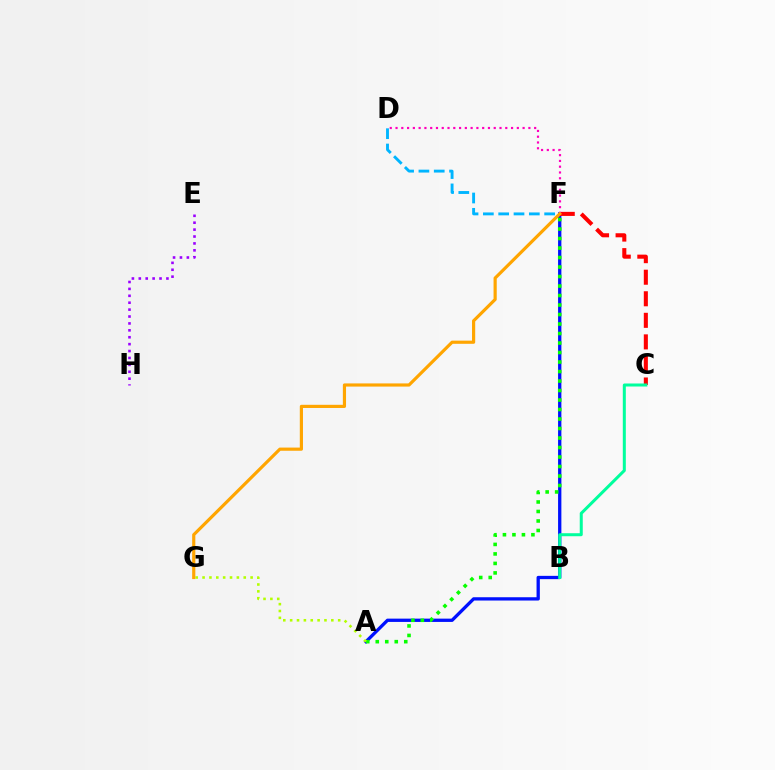{('A', 'F'): [{'color': '#0010ff', 'line_style': 'solid', 'thickness': 2.37}, {'color': '#08ff00', 'line_style': 'dotted', 'thickness': 2.58}], ('C', 'F'): [{'color': '#ff0000', 'line_style': 'dashed', 'thickness': 2.93}], ('D', 'F'): [{'color': '#ff00bd', 'line_style': 'dotted', 'thickness': 1.57}, {'color': '#00b5ff', 'line_style': 'dashed', 'thickness': 2.08}], ('A', 'G'): [{'color': '#b3ff00', 'line_style': 'dotted', 'thickness': 1.86}], ('E', 'H'): [{'color': '#9b00ff', 'line_style': 'dotted', 'thickness': 1.88}], ('B', 'C'): [{'color': '#00ff9d', 'line_style': 'solid', 'thickness': 2.17}], ('F', 'G'): [{'color': '#ffa500', 'line_style': 'solid', 'thickness': 2.28}]}